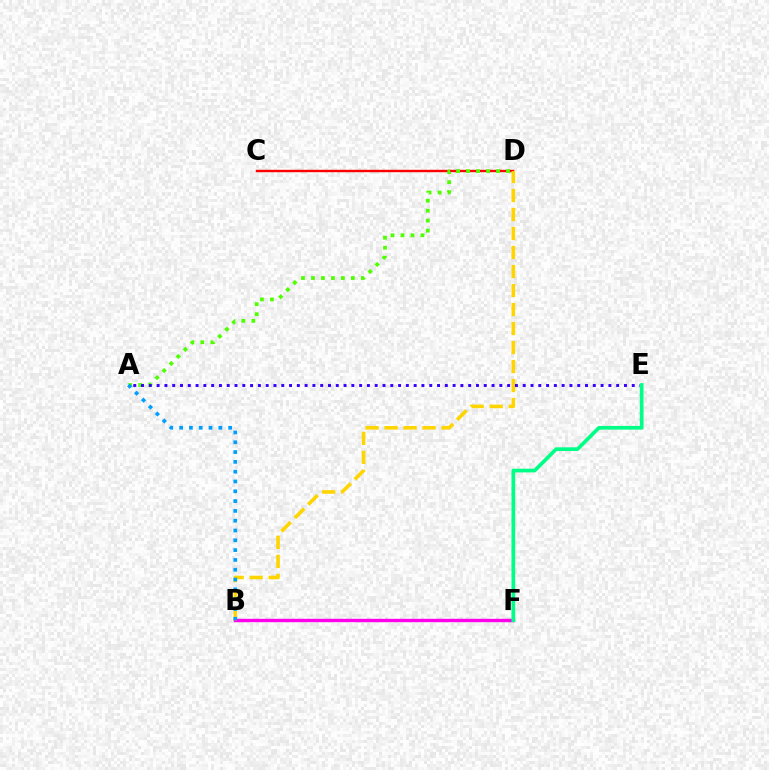{('C', 'D'): [{'color': '#ff0000', 'line_style': 'solid', 'thickness': 1.74}], ('B', 'F'): [{'color': '#ff00ed', 'line_style': 'solid', 'thickness': 2.45}], ('B', 'D'): [{'color': '#ffd500', 'line_style': 'dashed', 'thickness': 2.58}], ('A', 'D'): [{'color': '#4fff00', 'line_style': 'dotted', 'thickness': 2.71}], ('A', 'E'): [{'color': '#3700ff', 'line_style': 'dotted', 'thickness': 2.12}], ('E', 'F'): [{'color': '#00ff86', 'line_style': 'solid', 'thickness': 2.66}], ('A', 'B'): [{'color': '#009eff', 'line_style': 'dotted', 'thickness': 2.66}]}